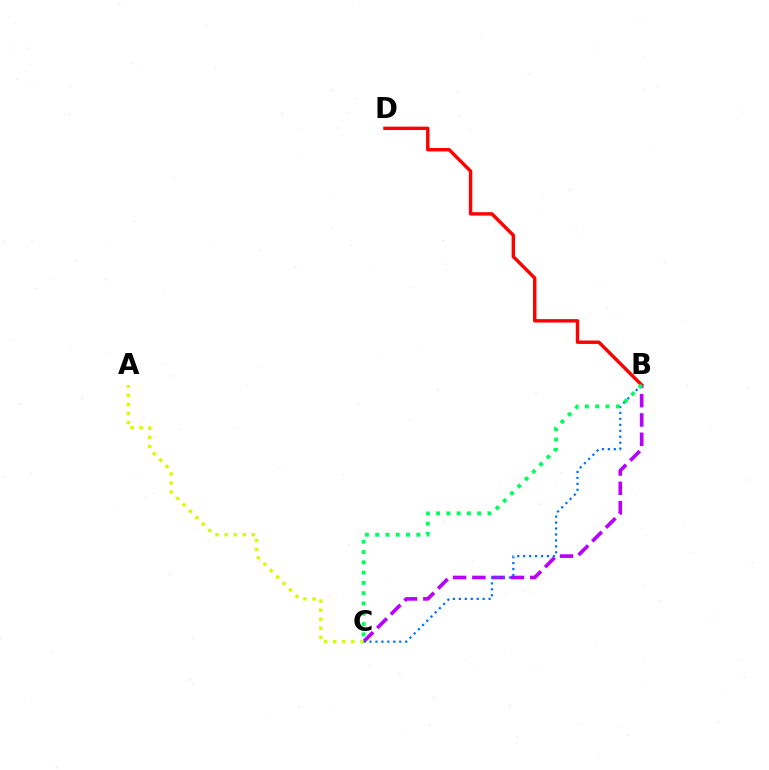{('B', 'D'): [{'color': '#ff0000', 'line_style': 'solid', 'thickness': 2.46}], ('B', 'C'): [{'color': '#b900ff', 'line_style': 'dashed', 'thickness': 2.62}, {'color': '#0074ff', 'line_style': 'dotted', 'thickness': 1.62}, {'color': '#00ff5c', 'line_style': 'dotted', 'thickness': 2.79}], ('A', 'C'): [{'color': '#d1ff00', 'line_style': 'dotted', 'thickness': 2.46}]}